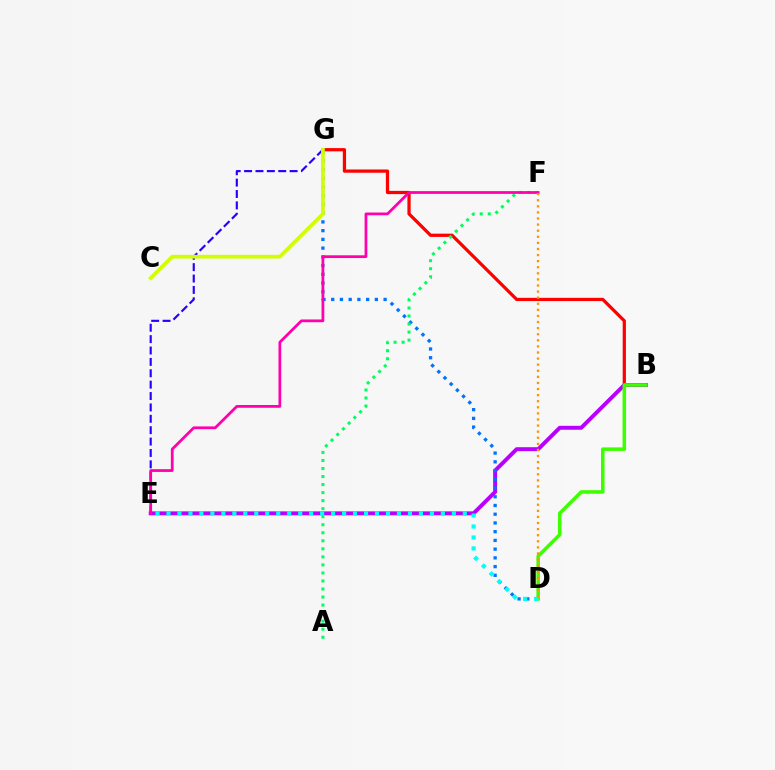{('B', 'G'): [{'color': '#ff0000', 'line_style': 'solid', 'thickness': 2.33}], ('E', 'G'): [{'color': '#2500ff', 'line_style': 'dashed', 'thickness': 1.55}], ('B', 'E'): [{'color': '#b900ff', 'line_style': 'solid', 'thickness': 2.84}], ('D', 'G'): [{'color': '#0074ff', 'line_style': 'dotted', 'thickness': 2.37}], ('C', 'G'): [{'color': '#d1ff00', 'line_style': 'solid', 'thickness': 2.65}], ('A', 'F'): [{'color': '#00ff5c', 'line_style': 'dotted', 'thickness': 2.18}], ('E', 'F'): [{'color': '#ff00ac', 'line_style': 'solid', 'thickness': 1.98}], ('B', 'D'): [{'color': '#3dff00', 'line_style': 'solid', 'thickness': 2.54}], ('D', 'E'): [{'color': '#00fff6', 'line_style': 'dotted', 'thickness': 2.98}], ('D', 'F'): [{'color': '#ff9400', 'line_style': 'dotted', 'thickness': 1.65}]}